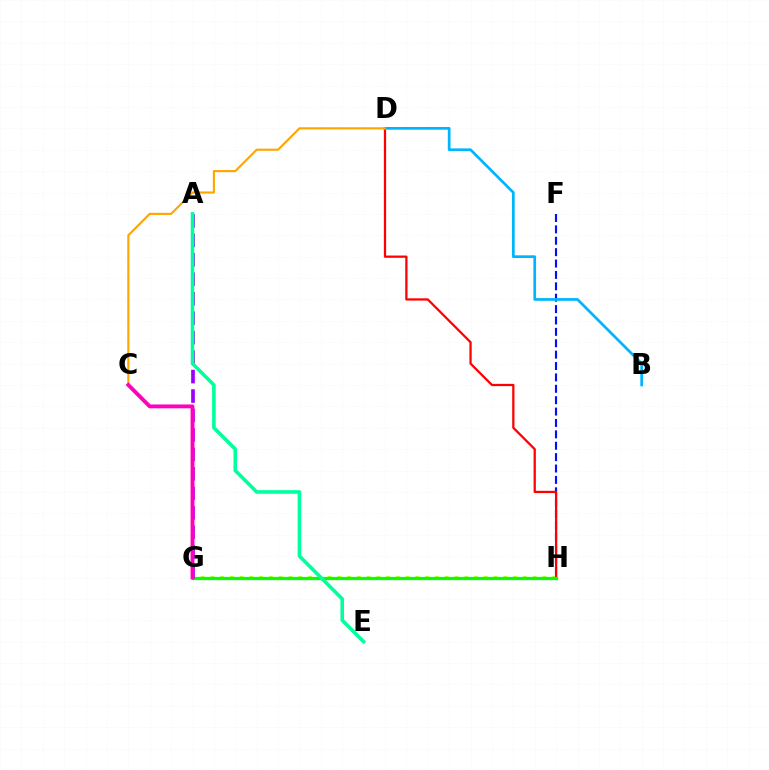{('F', 'H'): [{'color': '#0010ff', 'line_style': 'dashed', 'thickness': 1.55}], ('G', 'H'): [{'color': '#b3ff00', 'line_style': 'dotted', 'thickness': 2.65}, {'color': '#08ff00', 'line_style': 'solid', 'thickness': 2.34}], ('D', 'H'): [{'color': '#ff0000', 'line_style': 'solid', 'thickness': 1.63}], ('B', 'D'): [{'color': '#00b5ff', 'line_style': 'solid', 'thickness': 1.95}], ('A', 'G'): [{'color': '#9b00ff', 'line_style': 'dashed', 'thickness': 2.64}], ('C', 'D'): [{'color': '#ffa500', 'line_style': 'solid', 'thickness': 1.53}], ('A', 'E'): [{'color': '#00ff9d', 'line_style': 'solid', 'thickness': 2.58}], ('C', 'G'): [{'color': '#ff00bd', 'line_style': 'solid', 'thickness': 2.78}]}